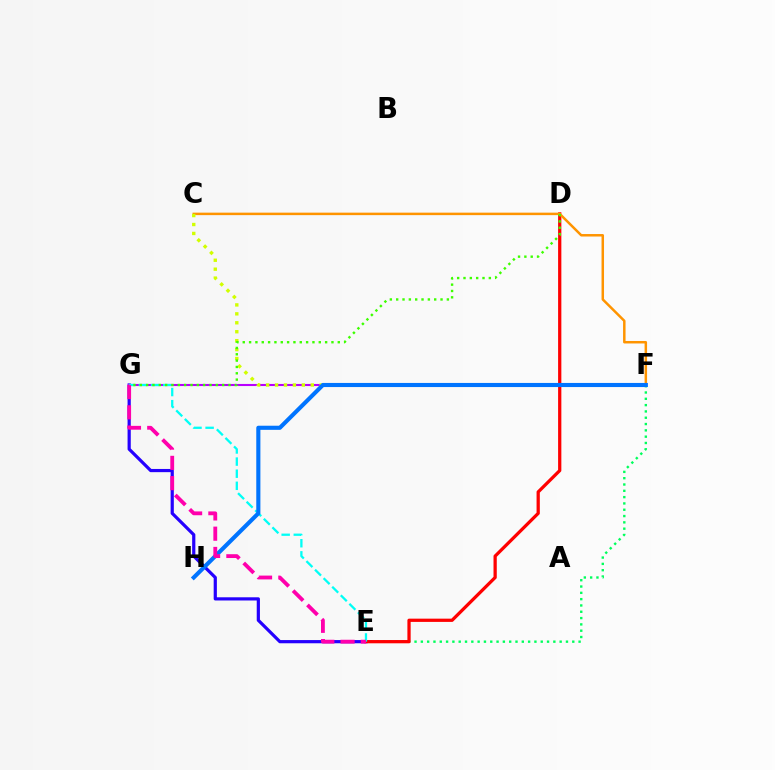{('E', 'F'): [{'color': '#00ff5c', 'line_style': 'dotted', 'thickness': 1.71}], ('E', 'G'): [{'color': '#2500ff', 'line_style': 'solid', 'thickness': 2.3}, {'color': '#00fff6', 'line_style': 'dashed', 'thickness': 1.64}, {'color': '#ff00ac', 'line_style': 'dashed', 'thickness': 2.75}], ('F', 'G'): [{'color': '#b900ff', 'line_style': 'solid', 'thickness': 1.51}], ('D', 'E'): [{'color': '#ff0000', 'line_style': 'solid', 'thickness': 2.34}], ('C', 'F'): [{'color': '#ff9400', 'line_style': 'solid', 'thickness': 1.79}, {'color': '#d1ff00', 'line_style': 'dotted', 'thickness': 2.43}], ('F', 'H'): [{'color': '#0074ff', 'line_style': 'solid', 'thickness': 2.96}], ('D', 'G'): [{'color': '#3dff00', 'line_style': 'dotted', 'thickness': 1.72}]}